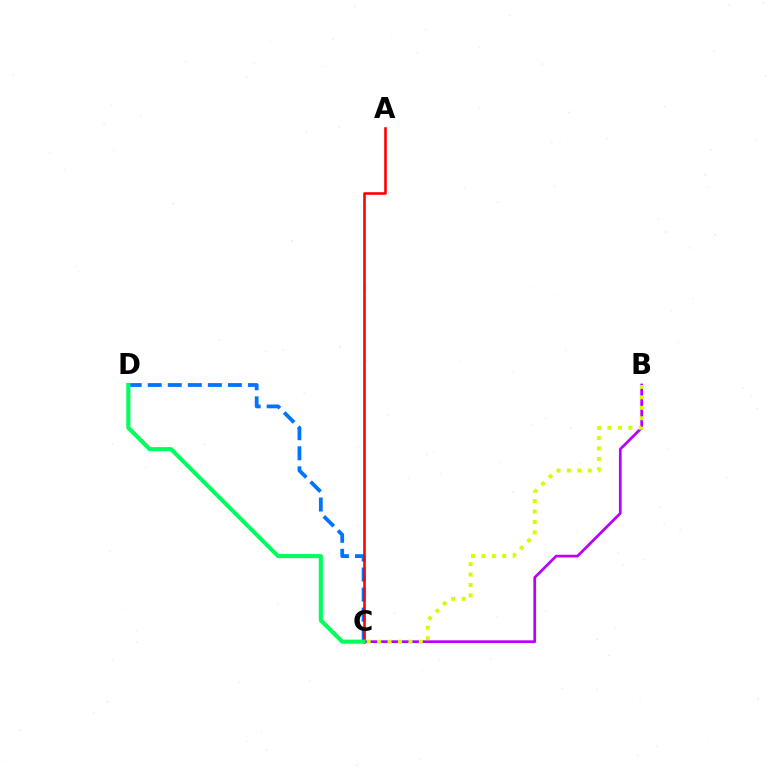{('B', 'C'): [{'color': '#b900ff', 'line_style': 'solid', 'thickness': 1.95}, {'color': '#d1ff00', 'line_style': 'dotted', 'thickness': 2.83}], ('C', 'D'): [{'color': '#0074ff', 'line_style': 'dashed', 'thickness': 2.72}, {'color': '#00ff5c', 'line_style': 'solid', 'thickness': 2.96}], ('A', 'C'): [{'color': '#ff0000', 'line_style': 'solid', 'thickness': 1.85}]}